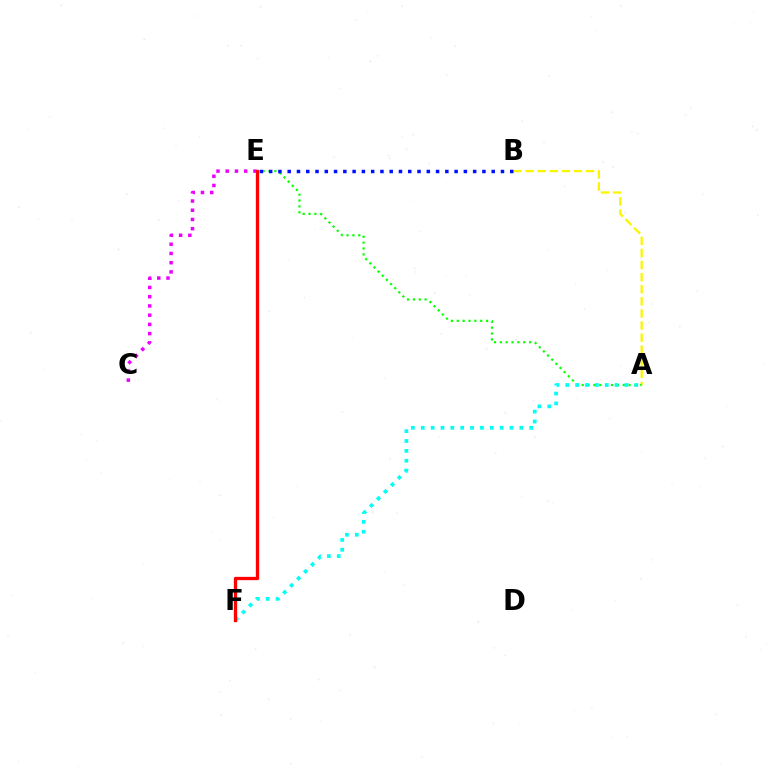{('A', 'B'): [{'color': '#fcf500', 'line_style': 'dashed', 'thickness': 1.64}], ('A', 'E'): [{'color': '#08ff00', 'line_style': 'dotted', 'thickness': 1.59}], ('C', 'E'): [{'color': '#ee00ff', 'line_style': 'dotted', 'thickness': 2.51}], ('A', 'F'): [{'color': '#00fff6', 'line_style': 'dotted', 'thickness': 2.68}], ('E', 'F'): [{'color': '#ff0000', 'line_style': 'solid', 'thickness': 2.37}], ('B', 'E'): [{'color': '#0010ff', 'line_style': 'dotted', 'thickness': 2.52}]}